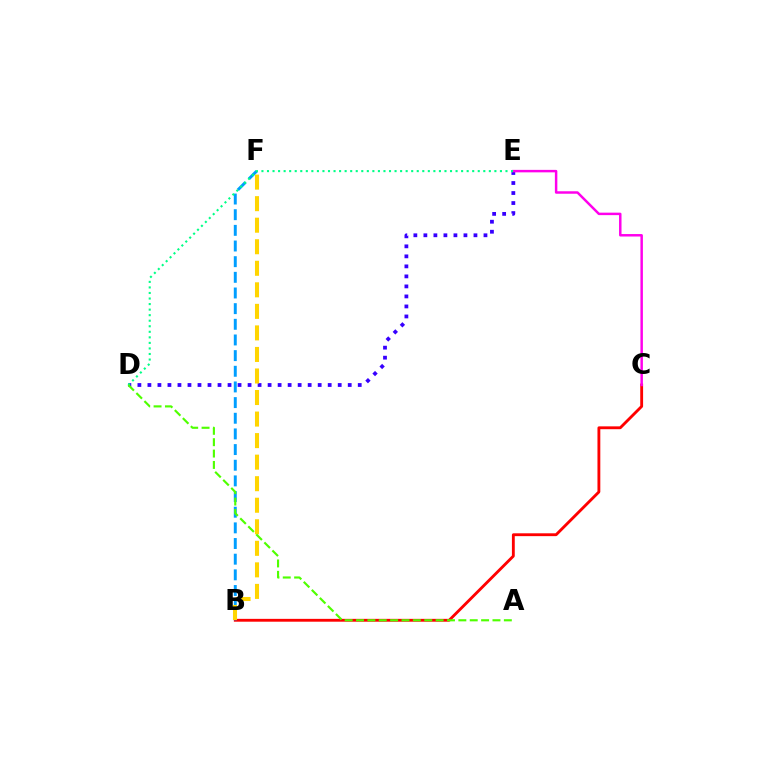{('D', 'E'): [{'color': '#3700ff', 'line_style': 'dotted', 'thickness': 2.72}, {'color': '#00ff86', 'line_style': 'dotted', 'thickness': 1.51}], ('B', 'C'): [{'color': '#ff0000', 'line_style': 'solid', 'thickness': 2.05}], ('B', 'F'): [{'color': '#009eff', 'line_style': 'dashed', 'thickness': 2.13}, {'color': '#ffd500', 'line_style': 'dashed', 'thickness': 2.93}], ('C', 'E'): [{'color': '#ff00ed', 'line_style': 'solid', 'thickness': 1.78}], ('A', 'D'): [{'color': '#4fff00', 'line_style': 'dashed', 'thickness': 1.54}]}